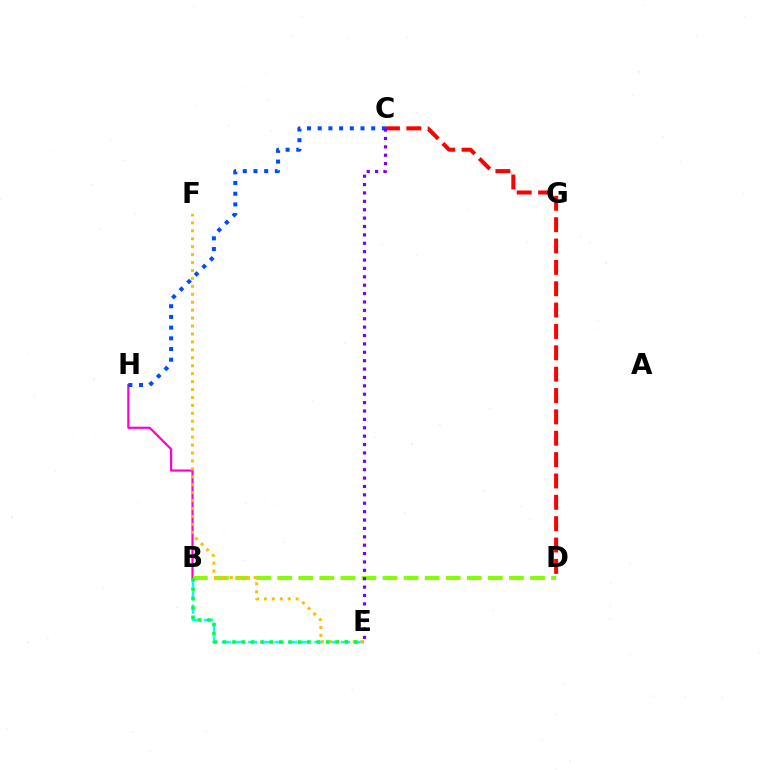{('C', 'D'): [{'color': '#ff0000', 'line_style': 'dashed', 'thickness': 2.9}], ('B', 'E'): [{'color': '#00fff6', 'line_style': 'dashed', 'thickness': 1.8}, {'color': '#00ff39', 'line_style': 'dotted', 'thickness': 2.55}], ('B', 'H'): [{'color': '#ff00cf', 'line_style': 'solid', 'thickness': 1.57}], ('C', 'H'): [{'color': '#004bff', 'line_style': 'dotted', 'thickness': 2.91}], ('B', 'D'): [{'color': '#84ff00', 'line_style': 'dashed', 'thickness': 2.86}], ('E', 'F'): [{'color': '#ffbd00', 'line_style': 'dotted', 'thickness': 2.16}], ('C', 'E'): [{'color': '#7200ff', 'line_style': 'dotted', 'thickness': 2.28}]}